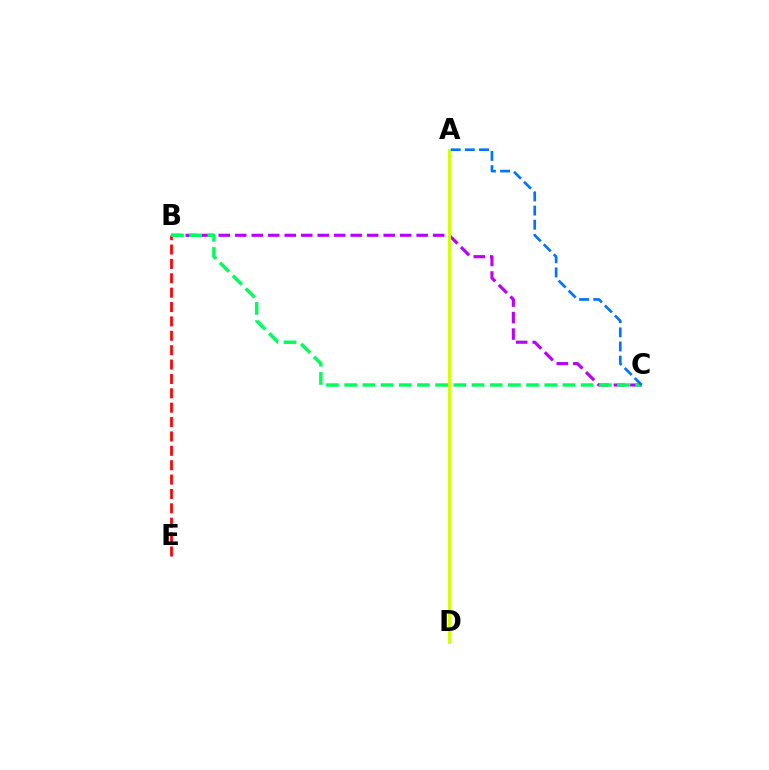{('B', 'C'): [{'color': '#b900ff', 'line_style': 'dashed', 'thickness': 2.24}, {'color': '#00ff5c', 'line_style': 'dashed', 'thickness': 2.47}], ('B', 'E'): [{'color': '#ff0000', 'line_style': 'dashed', 'thickness': 1.95}], ('A', 'D'): [{'color': '#d1ff00', 'line_style': 'solid', 'thickness': 2.09}], ('A', 'C'): [{'color': '#0074ff', 'line_style': 'dashed', 'thickness': 1.92}]}